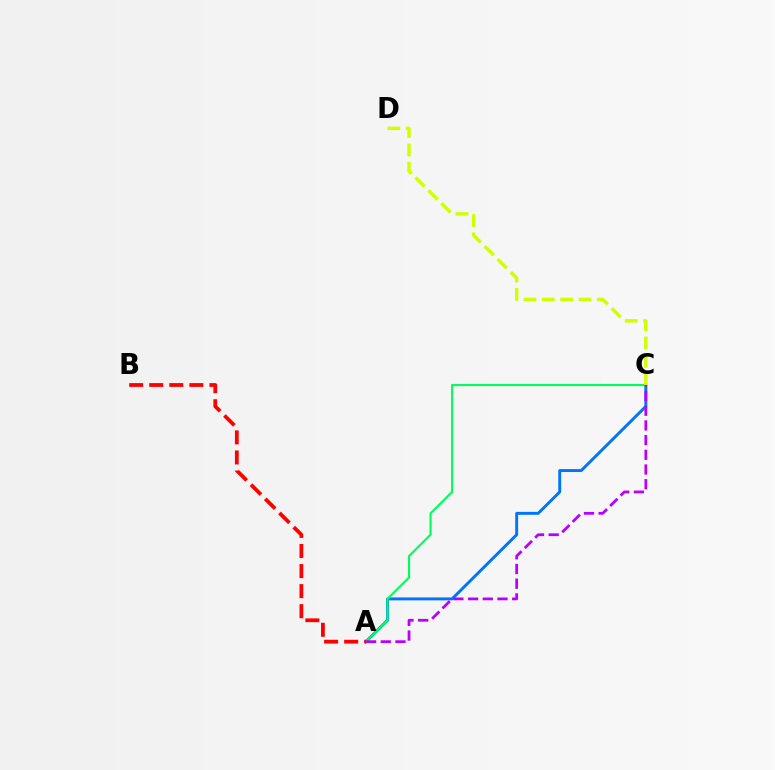{('A', 'C'): [{'color': '#0074ff', 'line_style': 'solid', 'thickness': 2.11}, {'color': '#00ff5c', 'line_style': 'solid', 'thickness': 1.54}, {'color': '#b900ff', 'line_style': 'dashed', 'thickness': 2.0}], ('C', 'D'): [{'color': '#d1ff00', 'line_style': 'dashed', 'thickness': 2.49}], ('A', 'B'): [{'color': '#ff0000', 'line_style': 'dashed', 'thickness': 2.73}]}